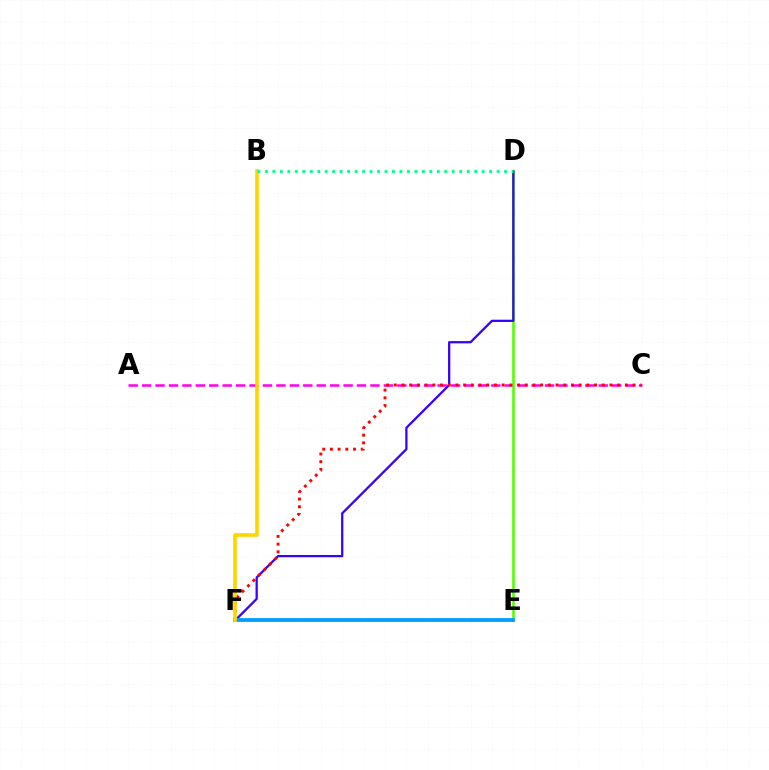{('A', 'C'): [{'color': '#ff00ed', 'line_style': 'dashed', 'thickness': 1.82}], ('D', 'E'): [{'color': '#4fff00', 'line_style': 'solid', 'thickness': 1.86}], ('D', 'F'): [{'color': '#3700ff', 'line_style': 'solid', 'thickness': 1.63}], ('C', 'F'): [{'color': '#ff0000', 'line_style': 'dotted', 'thickness': 2.09}], ('E', 'F'): [{'color': '#009eff', 'line_style': 'solid', 'thickness': 2.73}], ('B', 'F'): [{'color': '#ffd500', 'line_style': 'solid', 'thickness': 2.62}], ('B', 'D'): [{'color': '#00ff86', 'line_style': 'dotted', 'thickness': 2.03}]}